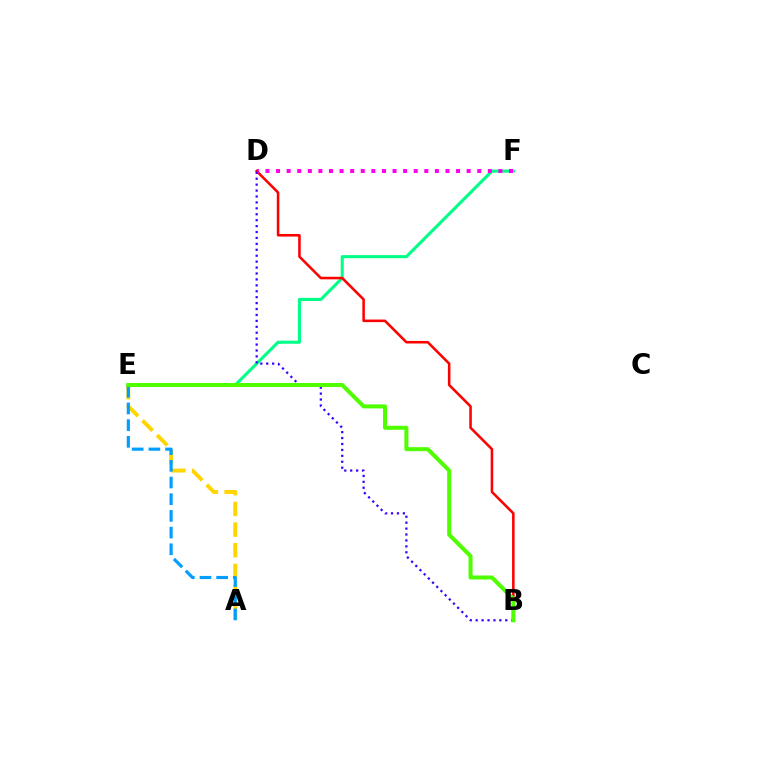{('E', 'F'): [{'color': '#00ff86', 'line_style': 'solid', 'thickness': 2.21}], ('B', 'D'): [{'color': '#ff0000', 'line_style': 'solid', 'thickness': 1.84}, {'color': '#3700ff', 'line_style': 'dotted', 'thickness': 1.61}], ('D', 'F'): [{'color': '#ff00ed', 'line_style': 'dotted', 'thickness': 2.88}], ('A', 'E'): [{'color': '#ffd500', 'line_style': 'dashed', 'thickness': 2.81}, {'color': '#009eff', 'line_style': 'dashed', 'thickness': 2.27}], ('B', 'E'): [{'color': '#4fff00', 'line_style': 'solid', 'thickness': 2.89}]}